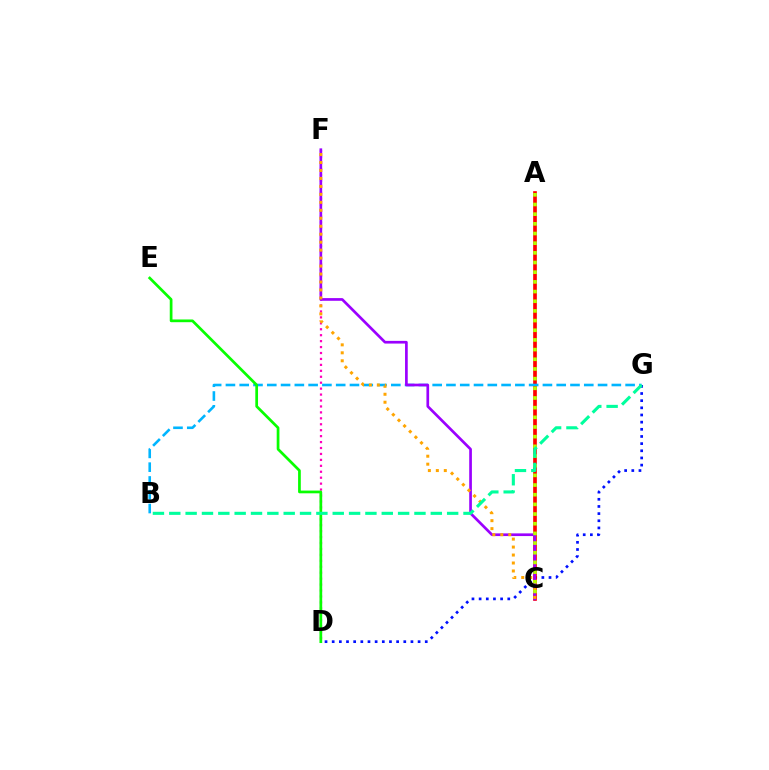{('D', 'G'): [{'color': '#0010ff', 'line_style': 'dotted', 'thickness': 1.95}], ('D', 'F'): [{'color': '#ff00bd', 'line_style': 'dotted', 'thickness': 1.61}], ('A', 'C'): [{'color': '#ff0000', 'line_style': 'solid', 'thickness': 2.64}, {'color': '#b3ff00', 'line_style': 'dotted', 'thickness': 2.63}], ('B', 'G'): [{'color': '#00b5ff', 'line_style': 'dashed', 'thickness': 1.87}, {'color': '#00ff9d', 'line_style': 'dashed', 'thickness': 2.22}], ('C', 'F'): [{'color': '#9b00ff', 'line_style': 'solid', 'thickness': 1.94}, {'color': '#ffa500', 'line_style': 'dotted', 'thickness': 2.16}], ('D', 'E'): [{'color': '#08ff00', 'line_style': 'solid', 'thickness': 1.96}]}